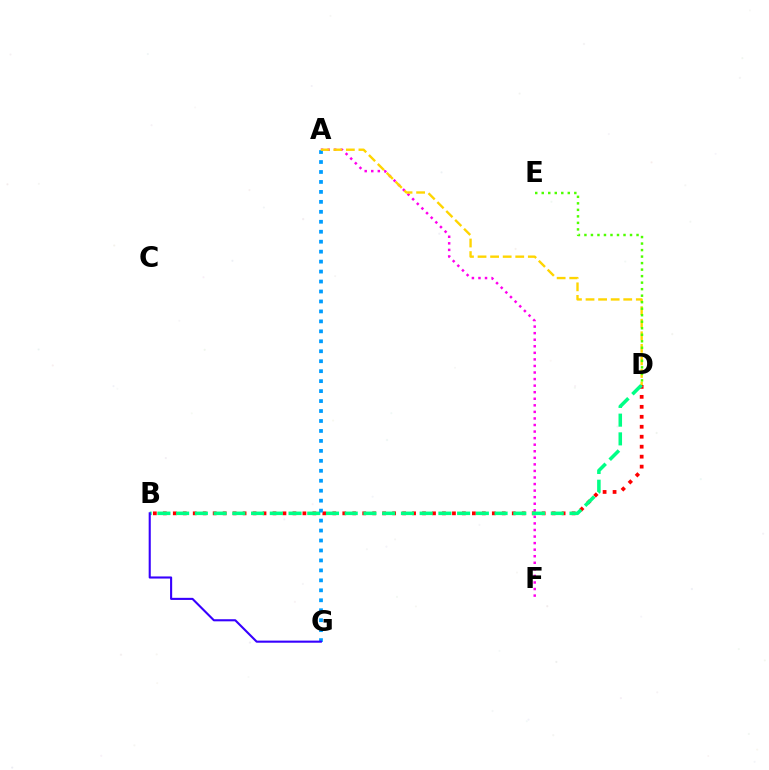{('A', 'F'): [{'color': '#ff00ed', 'line_style': 'dotted', 'thickness': 1.78}], ('B', 'D'): [{'color': '#ff0000', 'line_style': 'dotted', 'thickness': 2.71}, {'color': '#00ff86', 'line_style': 'dashed', 'thickness': 2.54}], ('A', 'G'): [{'color': '#009eff', 'line_style': 'dotted', 'thickness': 2.71}], ('B', 'G'): [{'color': '#3700ff', 'line_style': 'solid', 'thickness': 1.51}], ('A', 'D'): [{'color': '#ffd500', 'line_style': 'dashed', 'thickness': 1.71}], ('D', 'E'): [{'color': '#4fff00', 'line_style': 'dotted', 'thickness': 1.77}]}